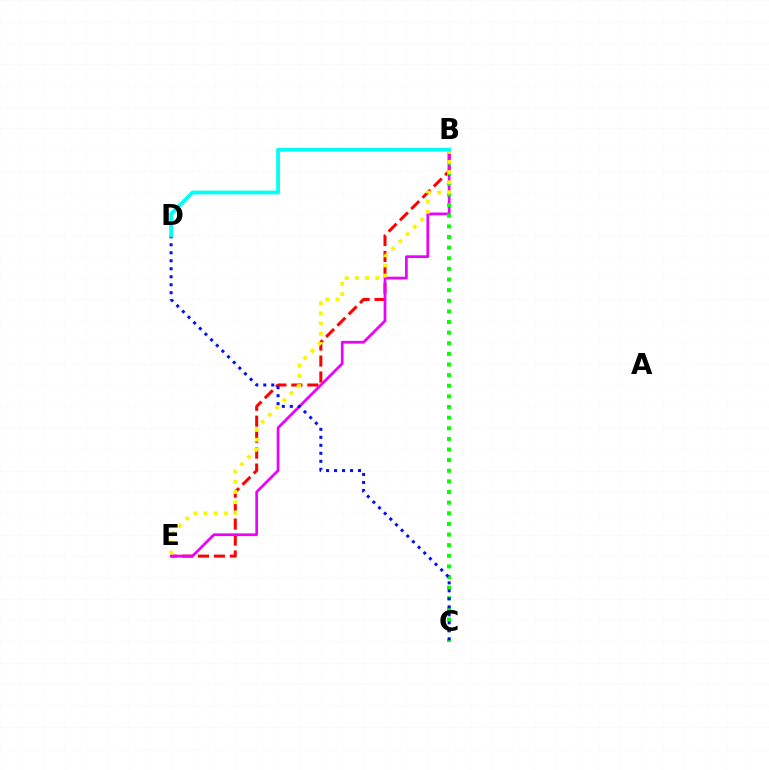{('B', 'E'): [{'color': '#ff0000', 'line_style': 'dashed', 'thickness': 2.17}, {'color': '#ee00ff', 'line_style': 'solid', 'thickness': 1.96}, {'color': '#fcf500', 'line_style': 'dotted', 'thickness': 2.77}], ('B', 'C'): [{'color': '#08ff00', 'line_style': 'dotted', 'thickness': 2.89}], ('C', 'D'): [{'color': '#0010ff', 'line_style': 'dotted', 'thickness': 2.17}], ('B', 'D'): [{'color': '#00fff6', 'line_style': 'solid', 'thickness': 2.72}]}